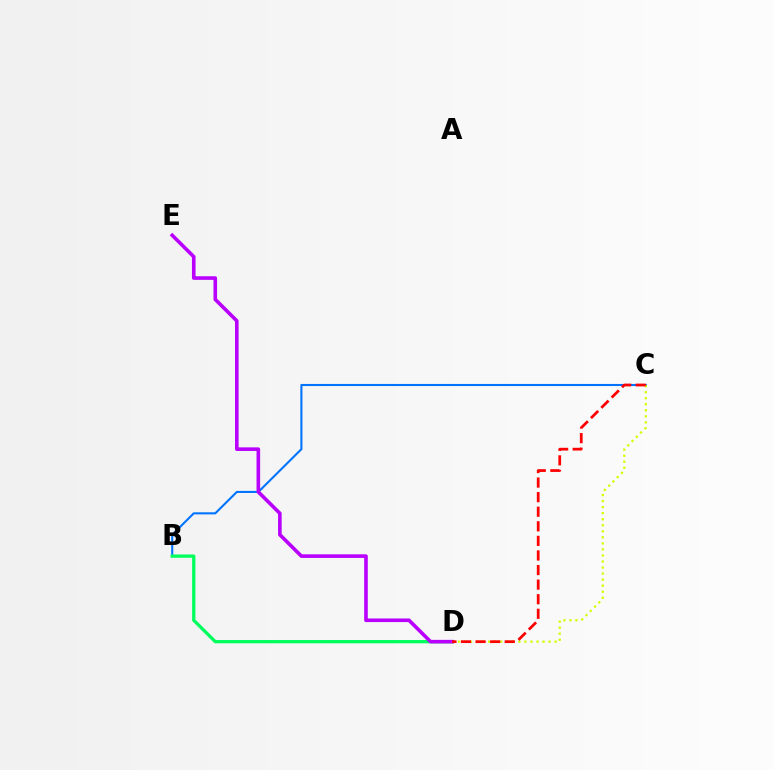{('B', 'C'): [{'color': '#0074ff', 'line_style': 'solid', 'thickness': 1.5}], ('C', 'D'): [{'color': '#d1ff00', 'line_style': 'dotted', 'thickness': 1.64}, {'color': '#ff0000', 'line_style': 'dashed', 'thickness': 1.98}], ('B', 'D'): [{'color': '#00ff5c', 'line_style': 'solid', 'thickness': 2.36}], ('D', 'E'): [{'color': '#b900ff', 'line_style': 'solid', 'thickness': 2.6}]}